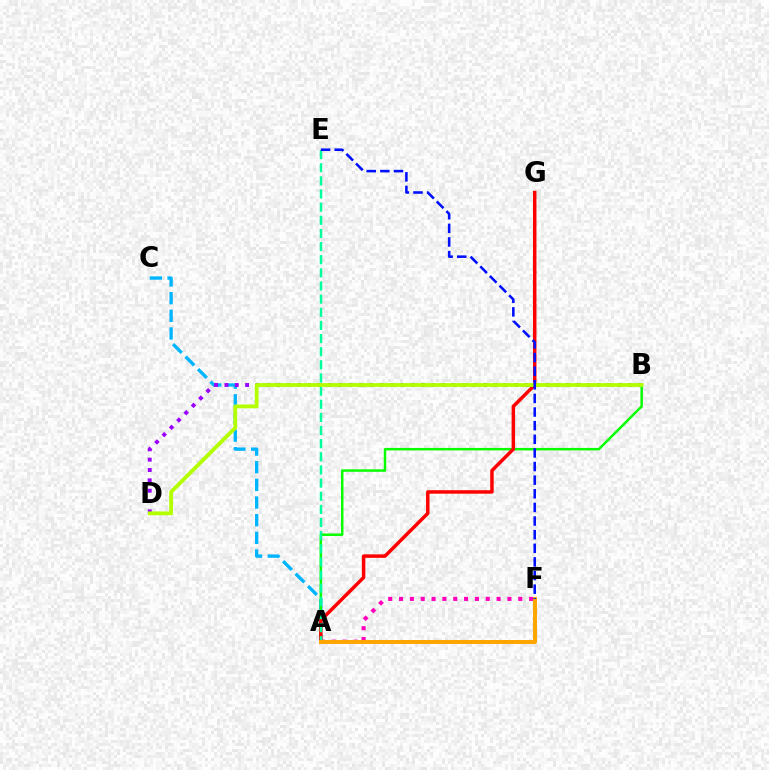{('A', 'F'): [{'color': '#ff00bd', 'line_style': 'dotted', 'thickness': 2.95}, {'color': '#ffa500', 'line_style': 'solid', 'thickness': 2.87}], ('A', 'C'): [{'color': '#00b5ff', 'line_style': 'dashed', 'thickness': 2.4}], ('B', 'D'): [{'color': '#9b00ff', 'line_style': 'dotted', 'thickness': 2.81}, {'color': '#b3ff00', 'line_style': 'solid', 'thickness': 2.75}], ('A', 'B'): [{'color': '#08ff00', 'line_style': 'solid', 'thickness': 1.78}], ('A', 'G'): [{'color': '#ff0000', 'line_style': 'solid', 'thickness': 2.51}], ('A', 'E'): [{'color': '#00ff9d', 'line_style': 'dashed', 'thickness': 1.79}], ('E', 'F'): [{'color': '#0010ff', 'line_style': 'dashed', 'thickness': 1.85}]}